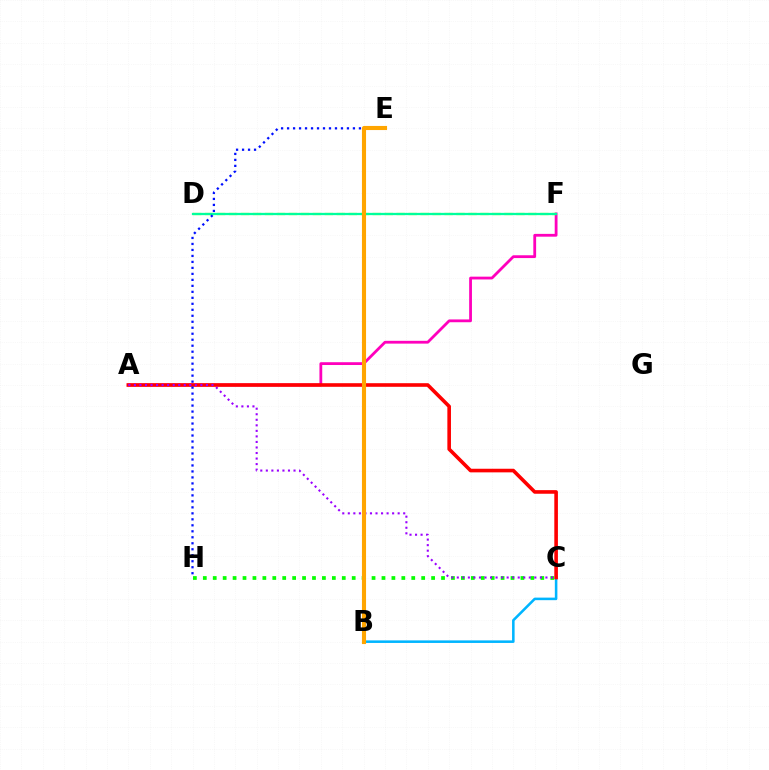{('C', 'H'): [{'color': '#08ff00', 'line_style': 'dotted', 'thickness': 2.7}], ('A', 'F'): [{'color': '#ff00bd', 'line_style': 'solid', 'thickness': 2.01}], ('B', 'C'): [{'color': '#00b5ff', 'line_style': 'solid', 'thickness': 1.84}], ('D', 'F'): [{'color': '#b3ff00', 'line_style': 'dashed', 'thickness': 1.63}, {'color': '#00ff9d', 'line_style': 'solid', 'thickness': 1.64}], ('A', 'C'): [{'color': '#ff0000', 'line_style': 'solid', 'thickness': 2.6}, {'color': '#9b00ff', 'line_style': 'dotted', 'thickness': 1.5}], ('E', 'H'): [{'color': '#0010ff', 'line_style': 'dotted', 'thickness': 1.63}], ('B', 'E'): [{'color': '#ffa500', 'line_style': 'solid', 'thickness': 2.95}]}